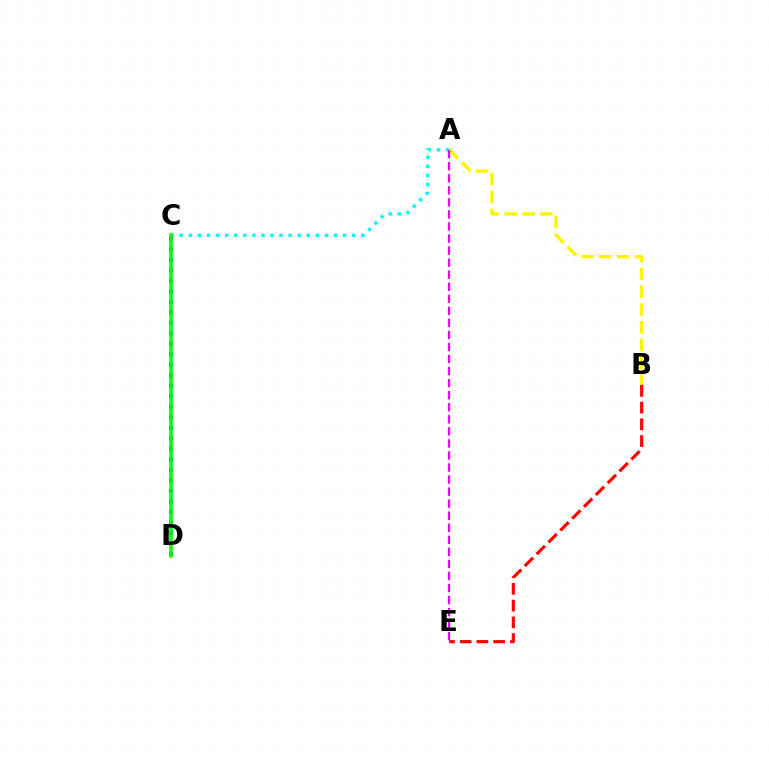{('B', 'E'): [{'color': '#ff0000', 'line_style': 'dashed', 'thickness': 2.27}], ('A', 'B'): [{'color': '#fcf500', 'line_style': 'dashed', 'thickness': 2.42}], ('C', 'D'): [{'color': '#0010ff', 'line_style': 'dotted', 'thickness': 2.86}, {'color': '#08ff00', 'line_style': 'solid', 'thickness': 2.54}], ('A', 'C'): [{'color': '#00fff6', 'line_style': 'dotted', 'thickness': 2.47}], ('A', 'E'): [{'color': '#ee00ff', 'line_style': 'dashed', 'thickness': 1.64}]}